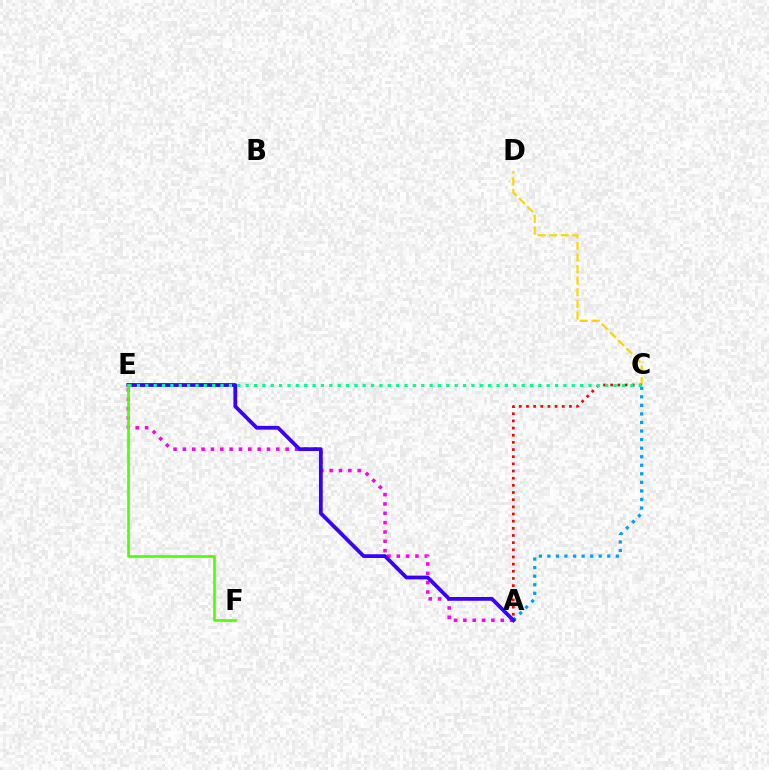{('C', 'D'): [{'color': '#ffd500', 'line_style': 'dashed', 'thickness': 1.58}], ('A', 'C'): [{'color': '#ff0000', 'line_style': 'dotted', 'thickness': 1.95}, {'color': '#009eff', 'line_style': 'dotted', 'thickness': 2.32}], ('A', 'E'): [{'color': '#ff00ed', 'line_style': 'dotted', 'thickness': 2.54}, {'color': '#3700ff', 'line_style': 'solid', 'thickness': 2.72}], ('E', 'F'): [{'color': '#4fff00', 'line_style': 'solid', 'thickness': 1.89}], ('C', 'E'): [{'color': '#00ff86', 'line_style': 'dotted', 'thickness': 2.27}]}